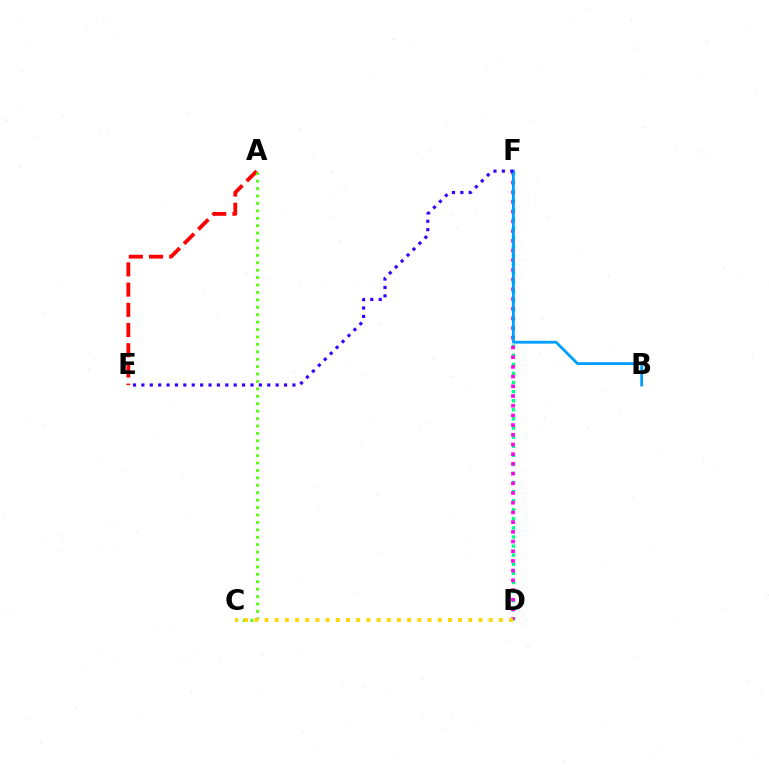{('A', 'E'): [{'color': '#ff0000', 'line_style': 'dashed', 'thickness': 2.75}], ('D', 'F'): [{'color': '#00ff86', 'line_style': 'dotted', 'thickness': 2.47}, {'color': '#ff00ed', 'line_style': 'dotted', 'thickness': 2.64}], ('B', 'F'): [{'color': '#009eff', 'line_style': 'solid', 'thickness': 2.02}], ('A', 'C'): [{'color': '#4fff00', 'line_style': 'dotted', 'thickness': 2.02}], ('E', 'F'): [{'color': '#3700ff', 'line_style': 'dotted', 'thickness': 2.28}], ('C', 'D'): [{'color': '#ffd500', 'line_style': 'dotted', 'thickness': 2.77}]}